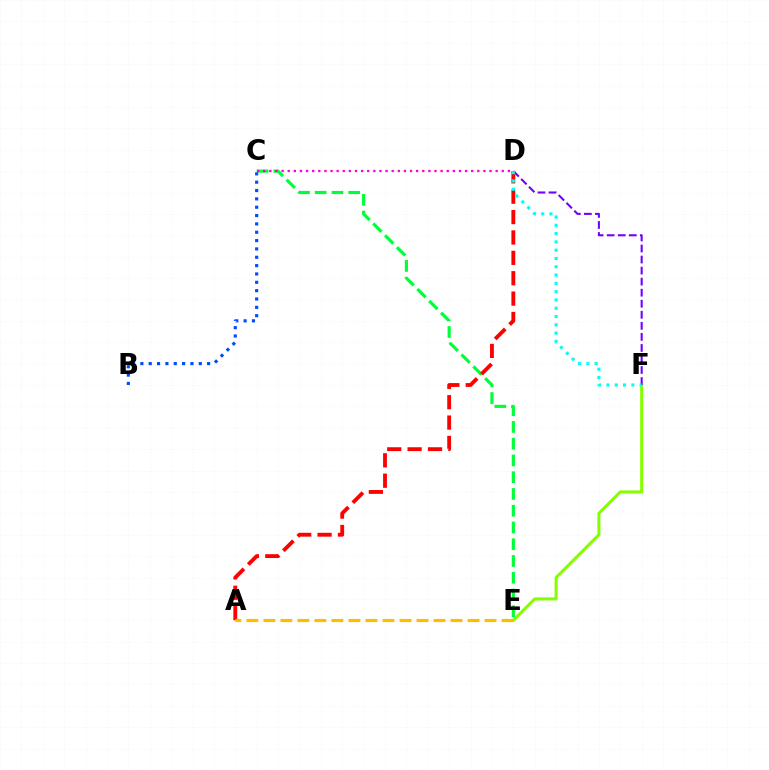{('E', 'F'): [{'color': '#84ff00', 'line_style': 'solid', 'thickness': 2.2}], ('C', 'E'): [{'color': '#00ff39', 'line_style': 'dashed', 'thickness': 2.28}], ('D', 'F'): [{'color': '#7200ff', 'line_style': 'dashed', 'thickness': 1.5}, {'color': '#00fff6', 'line_style': 'dotted', 'thickness': 2.25}], ('A', 'D'): [{'color': '#ff0000', 'line_style': 'dashed', 'thickness': 2.77}], ('B', 'C'): [{'color': '#004bff', 'line_style': 'dotted', 'thickness': 2.27}], ('C', 'D'): [{'color': '#ff00cf', 'line_style': 'dotted', 'thickness': 1.66}], ('A', 'E'): [{'color': '#ffbd00', 'line_style': 'dashed', 'thickness': 2.31}]}